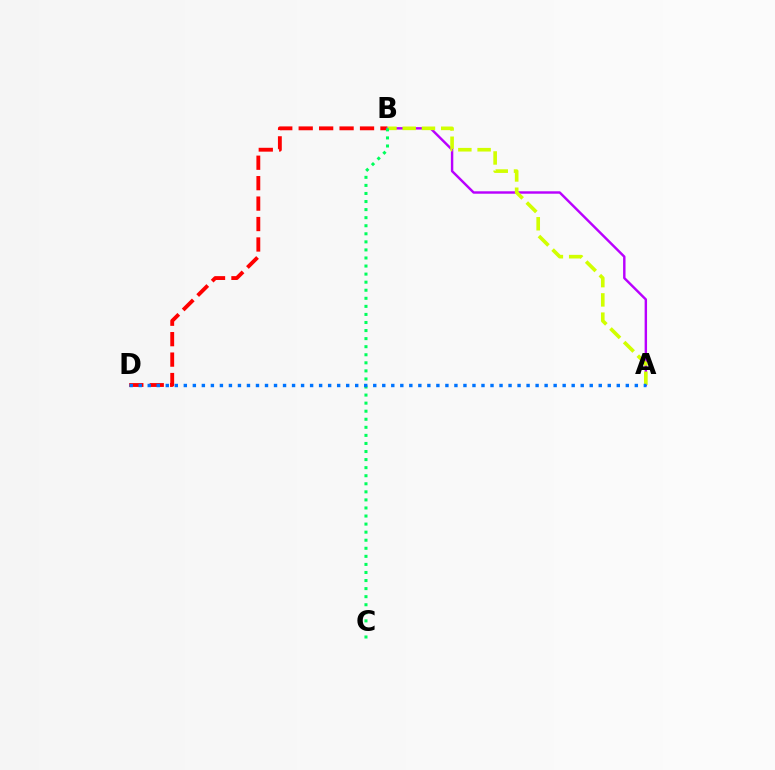{('B', 'D'): [{'color': '#ff0000', 'line_style': 'dashed', 'thickness': 2.78}], ('A', 'B'): [{'color': '#b900ff', 'line_style': 'solid', 'thickness': 1.75}, {'color': '#d1ff00', 'line_style': 'dashed', 'thickness': 2.62}], ('B', 'C'): [{'color': '#00ff5c', 'line_style': 'dotted', 'thickness': 2.19}], ('A', 'D'): [{'color': '#0074ff', 'line_style': 'dotted', 'thickness': 2.45}]}